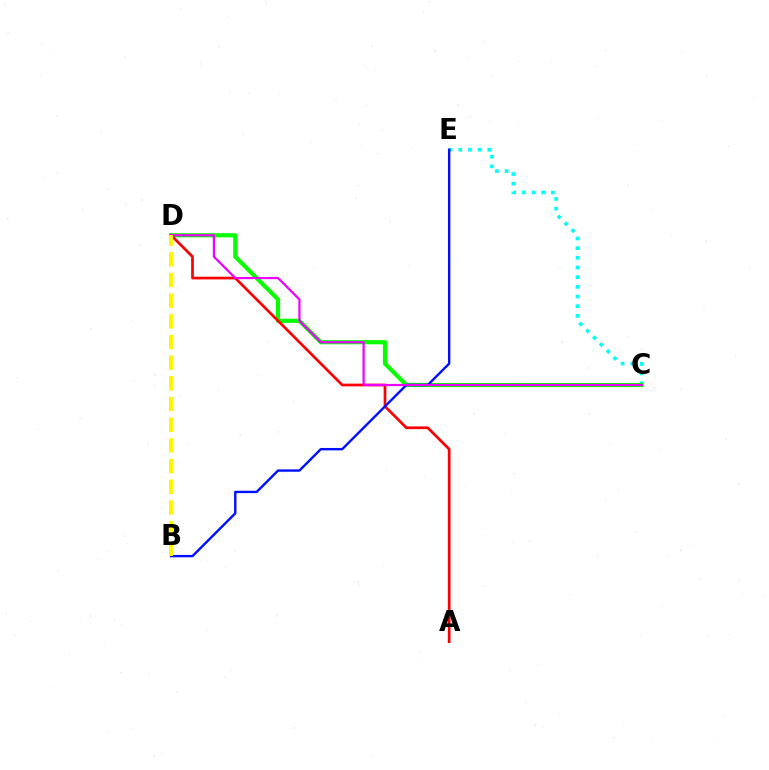{('C', 'E'): [{'color': '#00fff6', 'line_style': 'dotted', 'thickness': 2.63}], ('C', 'D'): [{'color': '#08ff00', 'line_style': 'solid', 'thickness': 2.99}, {'color': '#ee00ff', 'line_style': 'solid', 'thickness': 1.59}], ('A', 'D'): [{'color': '#ff0000', 'line_style': 'solid', 'thickness': 1.95}], ('B', 'E'): [{'color': '#0010ff', 'line_style': 'solid', 'thickness': 1.72}], ('B', 'D'): [{'color': '#fcf500', 'line_style': 'dashed', 'thickness': 2.81}]}